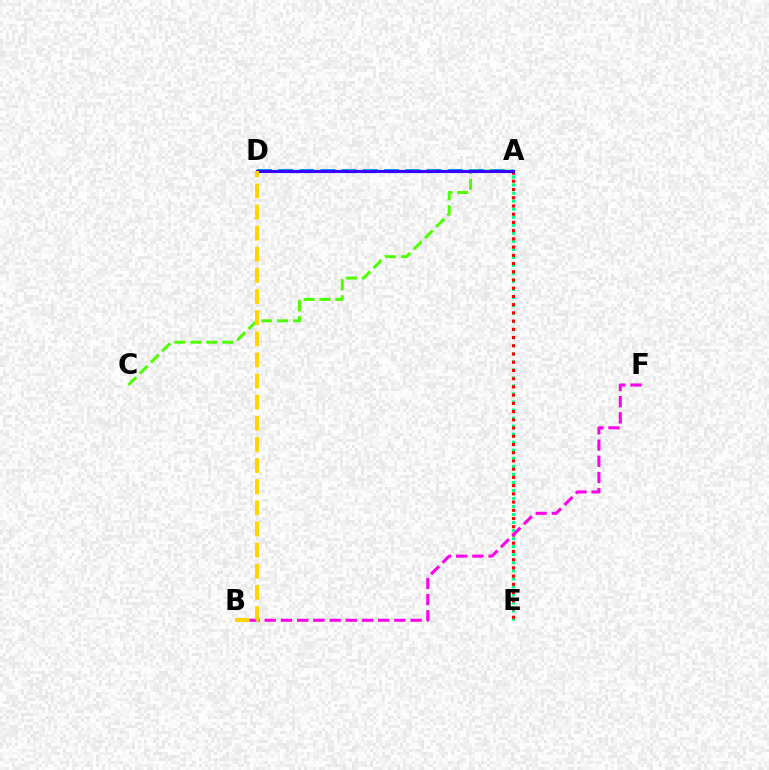{('A', 'E'): [{'color': '#00ff86', 'line_style': 'dotted', 'thickness': 2.18}, {'color': '#ff0000', 'line_style': 'dotted', 'thickness': 2.23}], ('A', 'D'): [{'color': '#009eff', 'line_style': 'dashed', 'thickness': 2.88}, {'color': '#3700ff', 'line_style': 'solid', 'thickness': 2.27}], ('B', 'F'): [{'color': '#ff00ed', 'line_style': 'dashed', 'thickness': 2.2}], ('A', 'C'): [{'color': '#4fff00', 'line_style': 'dashed', 'thickness': 2.17}], ('B', 'D'): [{'color': '#ffd500', 'line_style': 'dashed', 'thickness': 2.87}]}